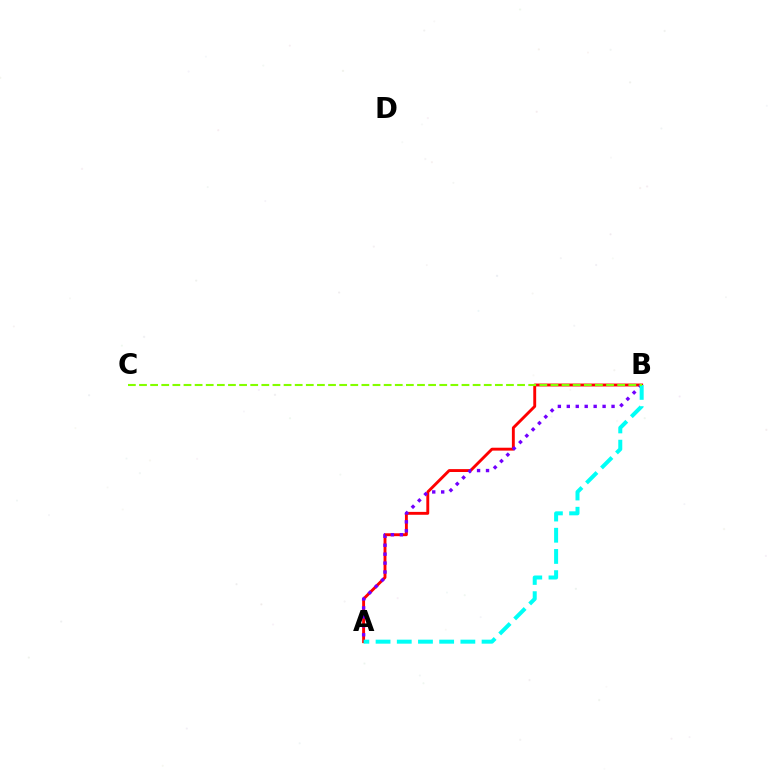{('A', 'B'): [{'color': '#ff0000', 'line_style': 'solid', 'thickness': 2.08}, {'color': '#7200ff', 'line_style': 'dotted', 'thickness': 2.43}, {'color': '#00fff6', 'line_style': 'dashed', 'thickness': 2.88}], ('B', 'C'): [{'color': '#84ff00', 'line_style': 'dashed', 'thickness': 1.51}]}